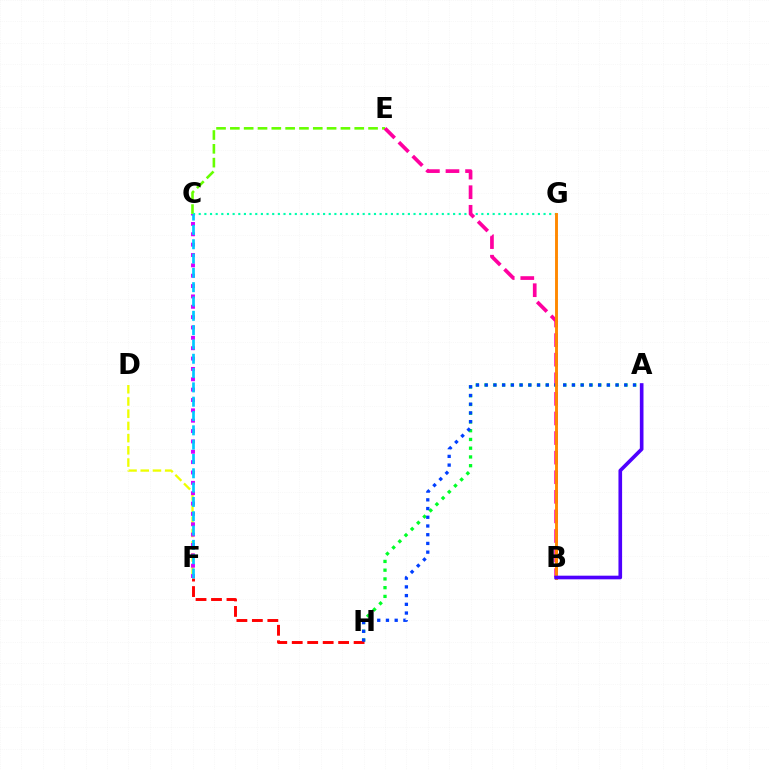{('C', 'E'): [{'color': '#66ff00', 'line_style': 'dashed', 'thickness': 1.88}], ('A', 'H'): [{'color': '#00ff27', 'line_style': 'dotted', 'thickness': 2.38}, {'color': '#003fff', 'line_style': 'dotted', 'thickness': 2.37}], ('D', 'F'): [{'color': '#eeff00', 'line_style': 'dashed', 'thickness': 1.66}], ('C', 'F'): [{'color': '#d600ff', 'line_style': 'dotted', 'thickness': 2.81}, {'color': '#00c7ff', 'line_style': 'dashed', 'thickness': 1.94}], ('C', 'G'): [{'color': '#00ffaf', 'line_style': 'dotted', 'thickness': 1.54}], ('F', 'H'): [{'color': '#ff0000', 'line_style': 'dashed', 'thickness': 2.1}], ('B', 'E'): [{'color': '#ff00a0', 'line_style': 'dashed', 'thickness': 2.66}], ('B', 'G'): [{'color': '#ff8800', 'line_style': 'solid', 'thickness': 2.09}], ('A', 'B'): [{'color': '#4f00ff', 'line_style': 'solid', 'thickness': 2.62}]}